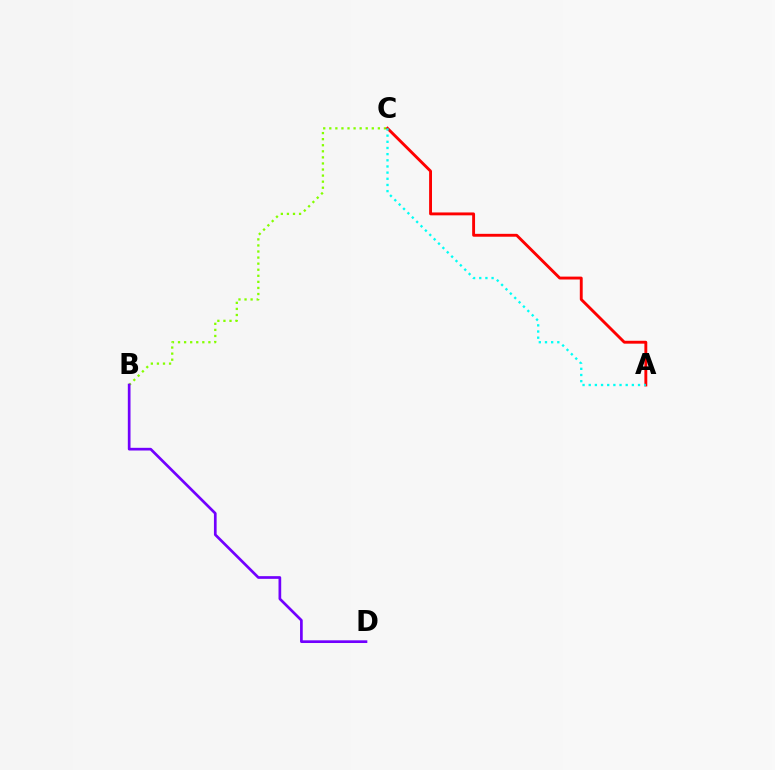{('B', 'C'): [{'color': '#84ff00', 'line_style': 'dotted', 'thickness': 1.65}], ('A', 'C'): [{'color': '#ff0000', 'line_style': 'solid', 'thickness': 2.08}, {'color': '#00fff6', 'line_style': 'dotted', 'thickness': 1.67}], ('B', 'D'): [{'color': '#7200ff', 'line_style': 'solid', 'thickness': 1.94}]}